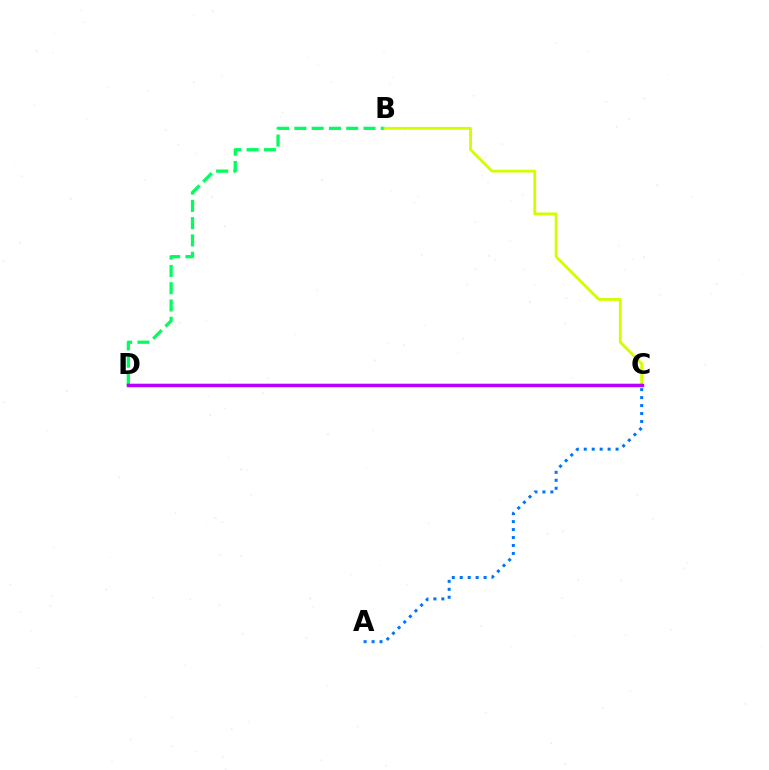{('A', 'C'): [{'color': '#0074ff', 'line_style': 'dotted', 'thickness': 2.16}], ('B', 'D'): [{'color': '#00ff5c', 'line_style': 'dashed', 'thickness': 2.35}], ('B', 'C'): [{'color': '#d1ff00', 'line_style': 'solid', 'thickness': 2.04}], ('C', 'D'): [{'color': '#ff0000', 'line_style': 'solid', 'thickness': 1.58}, {'color': '#b900ff', 'line_style': 'solid', 'thickness': 2.47}]}